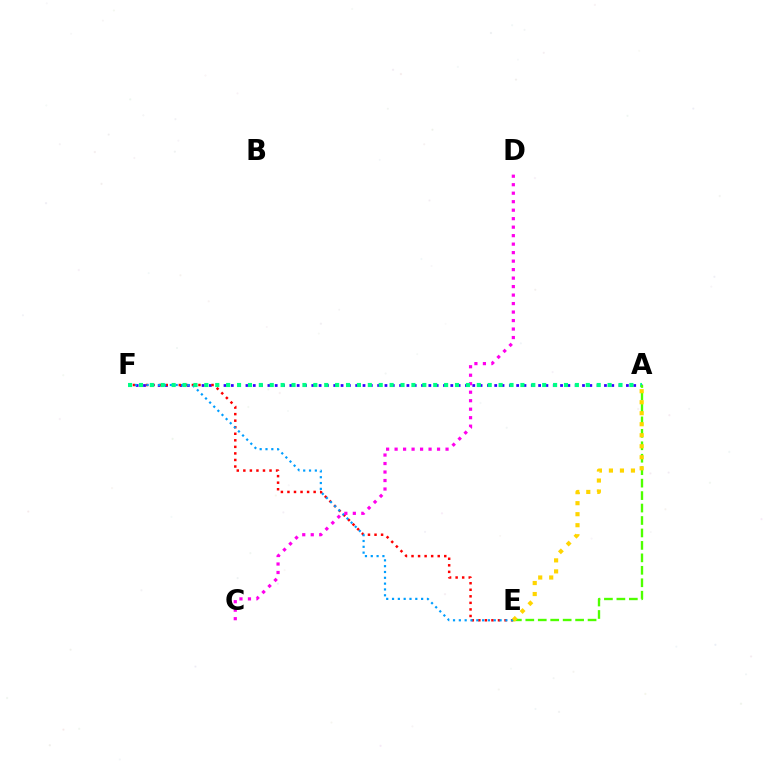{('A', 'F'): [{'color': '#3700ff', 'line_style': 'dotted', 'thickness': 1.99}, {'color': '#00ff86', 'line_style': 'dotted', 'thickness': 2.96}], ('E', 'F'): [{'color': '#ff0000', 'line_style': 'dotted', 'thickness': 1.78}, {'color': '#009eff', 'line_style': 'dotted', 'thickness': 1.58}], ('C', 'D'): [{'color': '#ff00ed', 'line_style': 'dotted', 'thickness': 2.31}], ('A', 'E'): [{'color': '#4fff00', 'line_style': 'dashed', 'thickness': 1.69}, {'color': '#ffd500', 'line_style': 'dotted', 'thickness': 2.99}]}